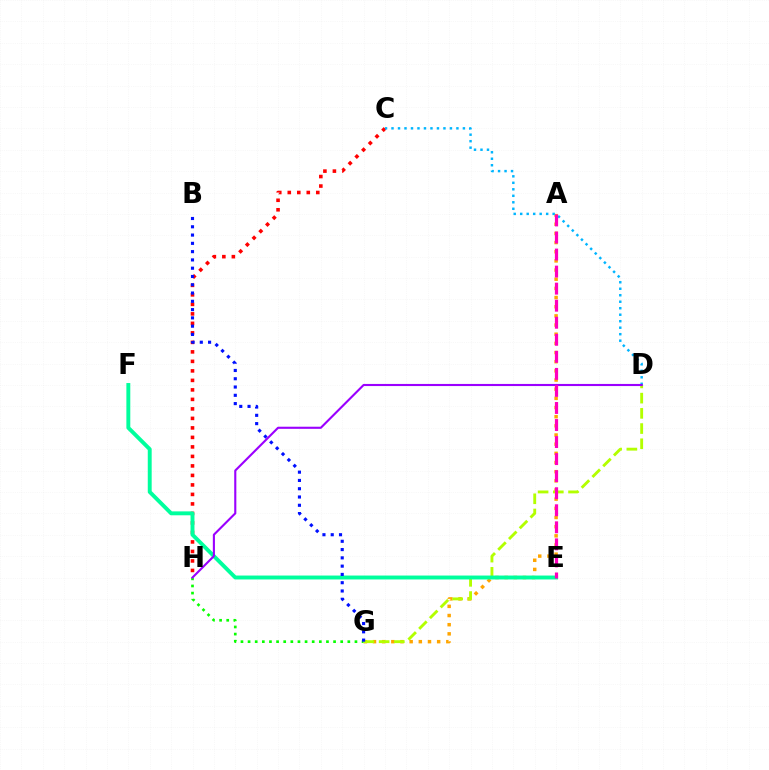{('C', 'H'): [{'color': '#ff0000', 'line_style': 'dotted', 'thickness': 2.58}], ('A', 'G'): [{'color': '#ffa500', 'line_style': 'dotted', 'thickness': 2.49}], ('G', 'H'): [{'color': '#08ff00', 'line_style': 'dotted', 'thickness': 1.94}], ('D', 'G'): [{'color': '#b3ff00', 'line_style': 'dashed', 'thickness': 2.07}], ('C', 'D'): [{'color': '#00b5ff', 'line_style': 'dotted', 'thickness': 1.76}], ('E', 'F'): [{'color': '#00ff9d', 'line_style': 'solid', 'thickness': 2.82}], ('B', 'G'): [{'color': '#0010ff', 'line_style': 'dotted', 'thickness': 2.25}], ('D', 'H'): [{'color': '#9b00ff', 'line_style': 'solid', 'thickness': 1.52}], ('A', 'E'): [{'color': '#ff00bd', 'line_style': 'dashed', 'thickness': 2.32}]}